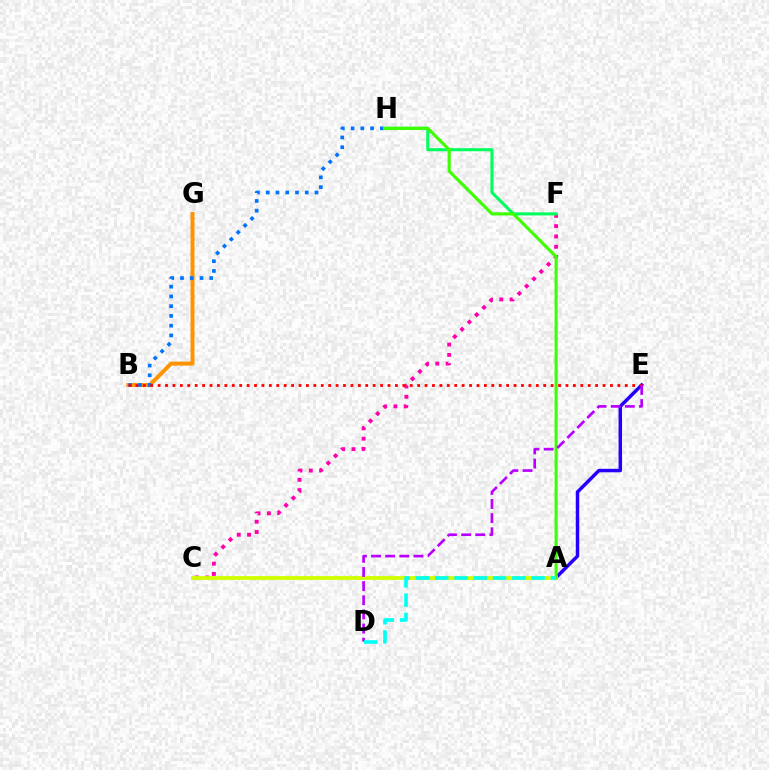{('C', 'F'): [{'color': '#ff00ac', 'line_style': 'dotted', 'thickness': 2.8}], ('A', 'E'): [{'color': '#2500ff', 'line_style': 'solid', 'thickness': 2.5}], ('B', 'G'): [{'color': '#ff9400', 'line_style': 'solid', 'thickness': 2.85}], ('B', 'H'): [{'color': '#0074ff', 'line_style': 'dotted', 'thickness': 2.65}], ('F', 'H'): [{'color': '#00ff5c', 'line_style': 'solid', 'thickness': 2.22}], ('A', 'C'): [{'color': '#d1ff00', 'line_style': 'solid', 'thickness': 2.74}], ('B', 'E'): [{'color': '#ff0000', 'line_style': 'dotted', 'thickness': 2.01}], ('A', 'H'): [{'color': '#3dff00', 'line_style': 'solid', 'thickness': 2.24}], ('D', 'E'): [{'color': '#b900ff', 'line_style': 'dashed', 'thickness': 1.92}], ('A', 'D'): [{'color': '#00fff6', 'line_style': 'dashed', 'thickness': 2.62}]}